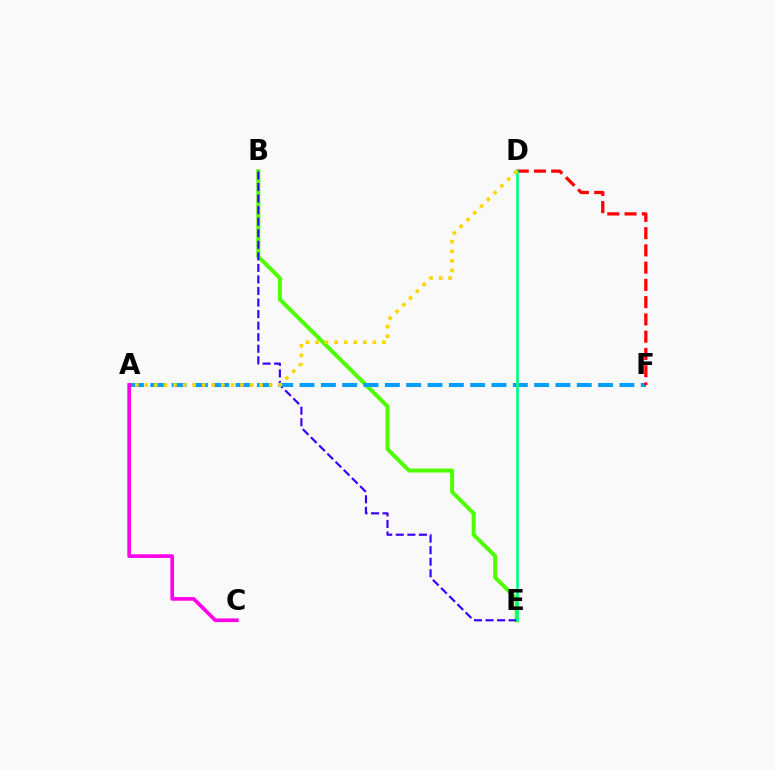{('B', 'E'): [{'color': '#4fff00', 'line_style': 'solid', 'thickness': 2.86}, {'color': '#3700ff', 'line_style': 'dashed', 'thickness': 1.57}], ('A', 'F'): [{'color': '#009eff', 'line_style': 'dashed', 'thickness': 2.9}], ('D', 'F'): [{'color': '#ff0000', 'line_style': 'dashed', 'thickness': 2.34}], ('D', 'E'): [{'color': '#00ff86', 'line_style': 'solid', 'thickness': 1.92}], ('A', 'D'): [{'color': '#ffd500', 'line_style': 'dotted', 'thickness': 2.6}], ('A', 'C'): [{'color': '#ff00ed', 'line_style': 'solid', 'thickness': 2.64}]}